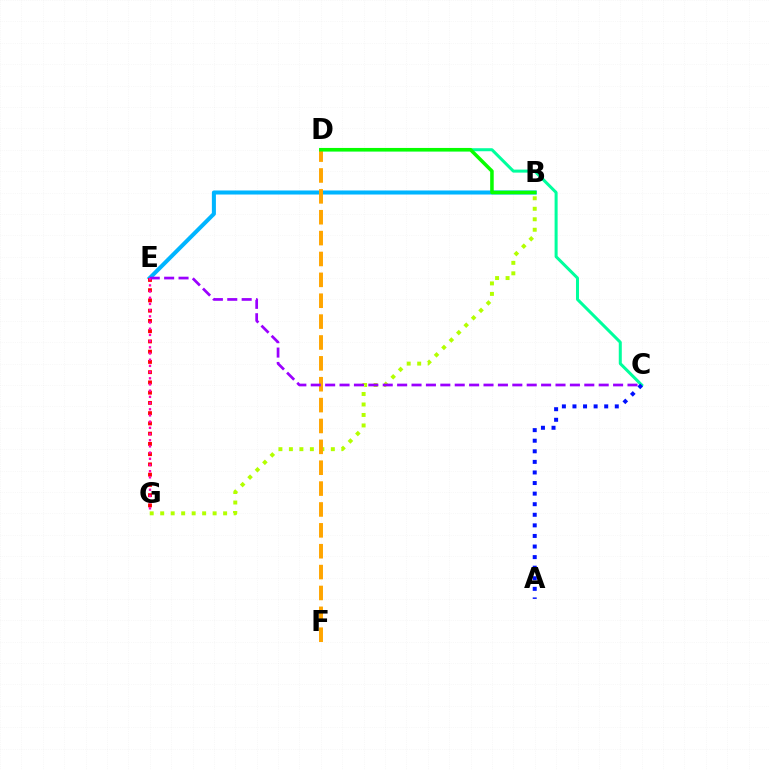{('B', 'E'): [{'color': '#00b5ff', 'line_style': 'solid', 'thickness': 2.91}], ('B', 'G'): [{'color': '#b3ff00', 'line_style': 'dotted', 'thickness': 2.85}], ('C', 'D'): [{'color': '#00ff9d', 'line_style': 'solid', 'thickness': 2.18}], ('D', 'F'): [{'color': '#ffa500', 'line_style': 'dashed', 'thickness': 2.84}], ('A', 'C'): [{'color': '#0010ff', 'line_style': 'dotted', 'thickness': 2.87}], ('E', 'G'): [{'color': '#ff0000', 'line_style': 'dotted', 'thickness': 2.78}, {'color': '#ff00bd', 'line_style': 'dotted', 'thickness': 1.68}], ('C', 'E'): [{'color': '#9b00ff', 'line_style': 'dashed', 'thickness': 1.96}], ('B', 'D'): [{'color': '#08ff00', 'line_style': 'solid', 'thickness': 2.55}]}